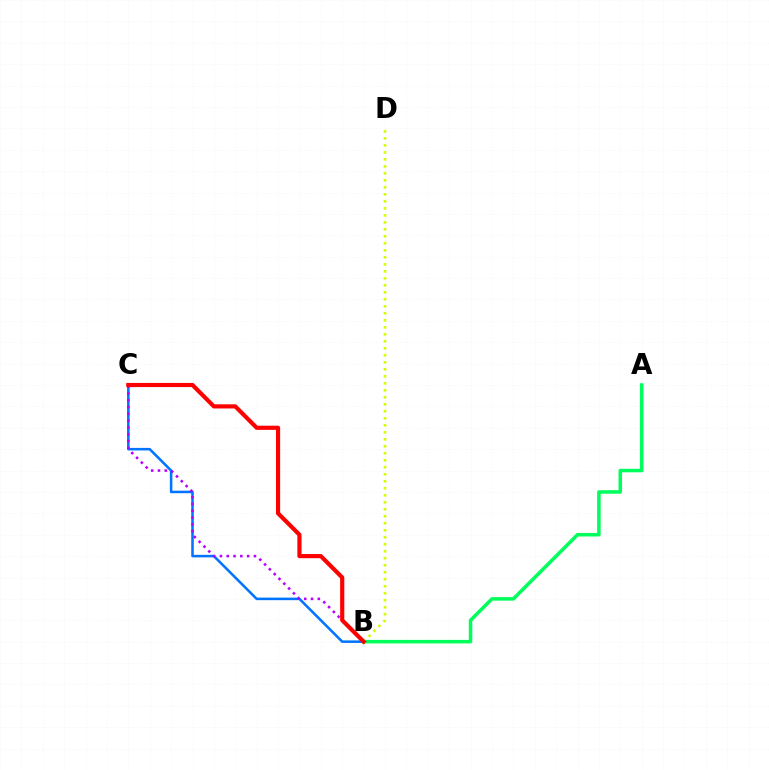{('B', 'D'): [{'color': '#d1ff00', 'line_style': 'dotted', 'thickness': 1.9}], ('B', 'C'): [{'color': '#0074ff', 'line_style': 'solid', 'thickness': 1.83}, {'color': '#b900ff', 'line_style': 'dotted', 'thickness': 1.85}, {'color': '#ff0000', 'line_style': 'solid', 'thickness': 3.0}], ('A', 'B'): [{'color': '#00ff5c', 'line_style': 'solid', 'thickness': 2.53}]}